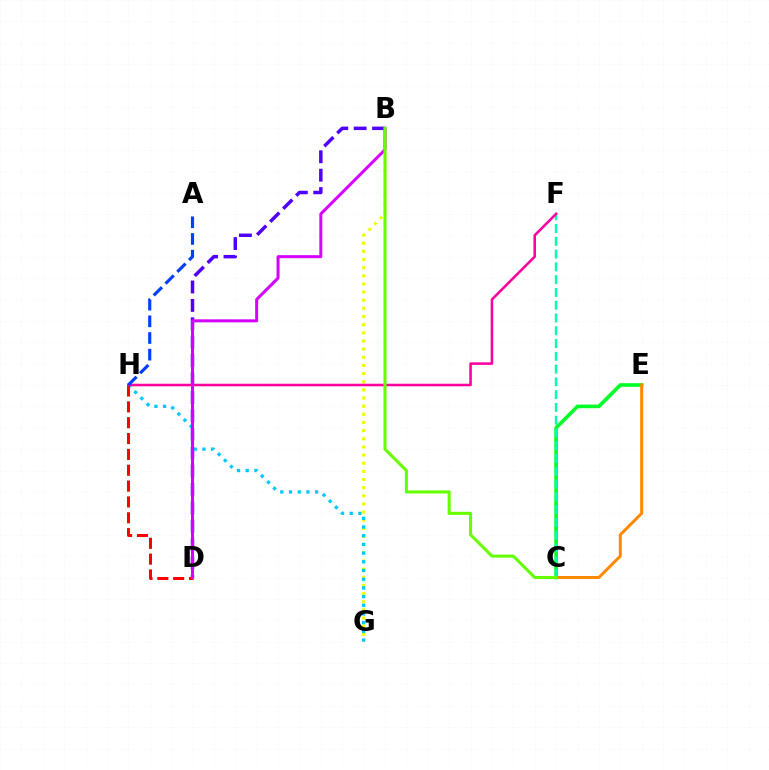{('C', 'E'): [{'color': '#00ff27', 'line_style': 'solid', 'thickness': 2.62}, {'color': '#ff8800', 'line_style': 'solid', 'thickness': 2.14}], ('B', 'G'): [{'color': '#eeff00', 'line_style': 'dotted', 'thickness': 2.21}], ('C', 'F'): [{'color': '#00ffaf', 'line_style': 'dashed', 'thickness': 1.74}], ('B', 'D'): [{'color': '#4f00ff', 'line_style': 'dashed', 'thickness': 2.5}, {'color': '#d600ff', 'line_style': 'solid', 'thickness': 2.17}], ('G', 'H'): [{'color': '#00c7ff', 'line_style': 'dotted', 'thickness': 2.36}], ('D', 'H'): [{'color': '#ff0000', 'line_style': 'dashed', 'thickness': 2.15}], ('F', 'H'): [{'color': '#ff00a0', 'line_style': 'solid', 'thickness': 1.84}], ('B', 'C'): [{'color': '#66ff00', 'line_style': 'solid', 'thickness': 2.22}], ('A', 'H'): [{'color': '#003fff', 'line_style': 'dashed', 'thickness': 2.27}]}